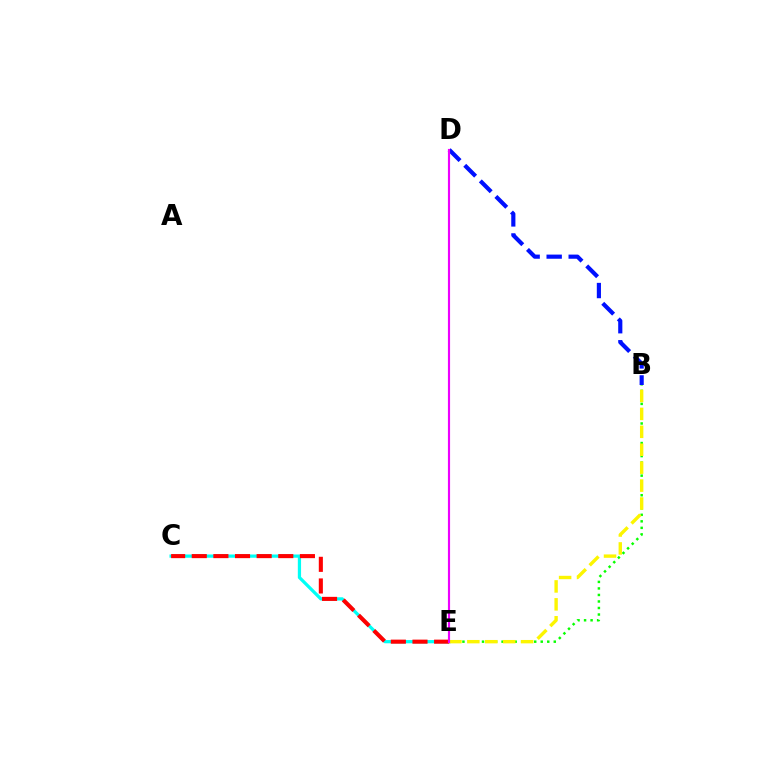{('B', 'D'): [{'color': '#0010ff', 'line_style': 'dashed', 'thickness': 2.99}], ('C', 'E'): [{'color': '#00fff6', 'line_style': 'solid', 'thickness': 2.33}, {'color': '#ff0000', 'line_style': 'dashed', 'thickness': 2.94}], ('B', 'E'): [{'color': '#08ff00', 'line_style': 'dotted', 'thickness': 1.77}, {'color': '#fcf500', 'line_style': 'dashed', 'thickness': 2.44}], ('D', 'E'): [{'color': '#ee00ff', 'line_style': 'solid', 'thickness': 1.55}]}